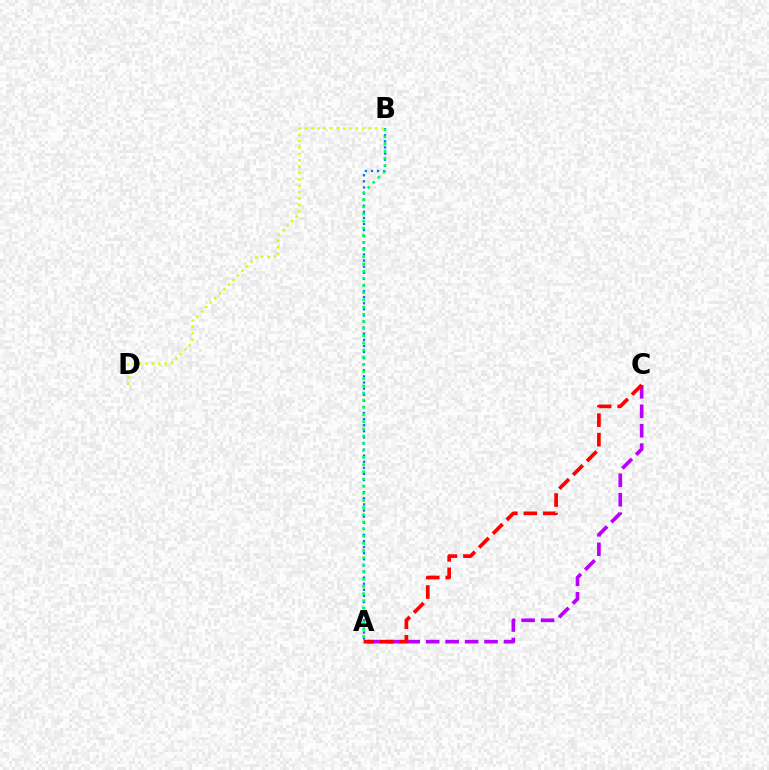{('A', 'B'): [{'color': '#0074ff', 'line_style': 'dotted', 'thickness': 1.66}, {'color': '#00ff5c', 'line_style': 'dotted', 'thickness': 1.95}], ('B', 'D'): [{'color': '#d1ff00', 'line_style': 'dotted', 'thickness': 1.73}], ('A', 'C'): [{'color': '#b900ff', 'line_style': 'dashed', 'thickness': 2.64}, {'color': '#ff0000', 'line_style': 'dashed', 'thickness': 2.65}]}